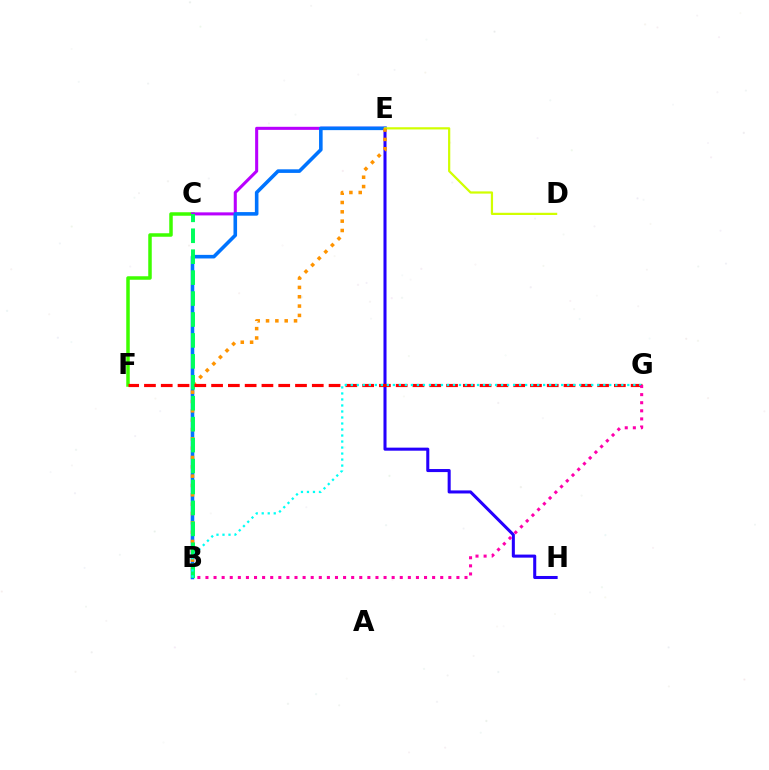{('C', 'F'): [{'color': '#3dff00', 'line_style': 'solid', 'thickness': 2.52}], ('E', 'H'): [{'color': '#2500ff', 'line_style': 'solid', 'thickness': 2.2}], ('C', 'E'): [{'color': '#b900ff', 'line_style': 'solid', 'thickness': 2.2}], ('B', 'E'): [{'color': '#0074ff', 'line_style': 'solid', 'thickness': 2.58}, {'color': '#ff9400', 'line_style': 'dotted', 'thickness': 2.54}], ('D', 'E'): [{'color': '#d1ff00', 'line_style': 'solid', 'thickness': 1.59}], ('B', 'C'): [{'color': '#00ff5c', 'line_style': 'dashed', 'thickness': 2.84}], ('F', 'G'): [{'color': '#ff0000', 'line_style': 'dashed', 'thickness': 2.28}], ('B', 'G'): [{'color': '#00fff6', 'line_style': 'dotted', 'thickness': 1.63}, {'color': '#ff00ac', 'line_style': 'dotted', 'thickness': 2.2}]}